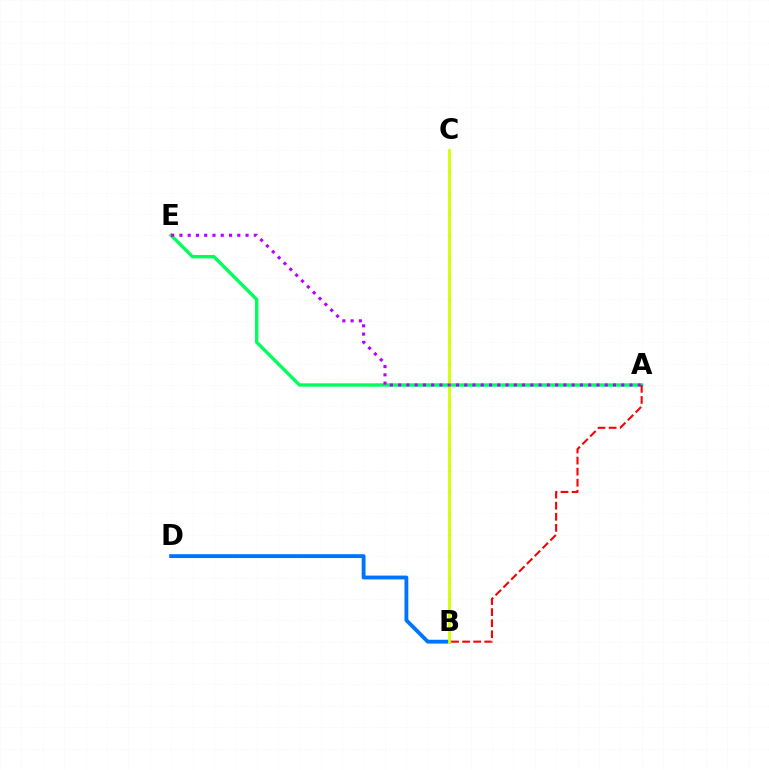{('B', 'D'): [{'color': '#0074ff', 'line_style': 'solid', 'thickness': 2.76}], ('A', 'E'): [{'color': '#00ff5c', 'line_style': 'solid', 'thickness': 2.43}, {'color': '#b900ff', 'line_style': 'dotted', 'thickness': 2.25}], ('B', 'C'): [{'color': '#d1ff00', 'line_style': 'solid', 'thickness': 2.02}], ('A', 'B'): [{'color': '#ff0000', 'line_style': 'dashed', 'thickness': 1.51}]}